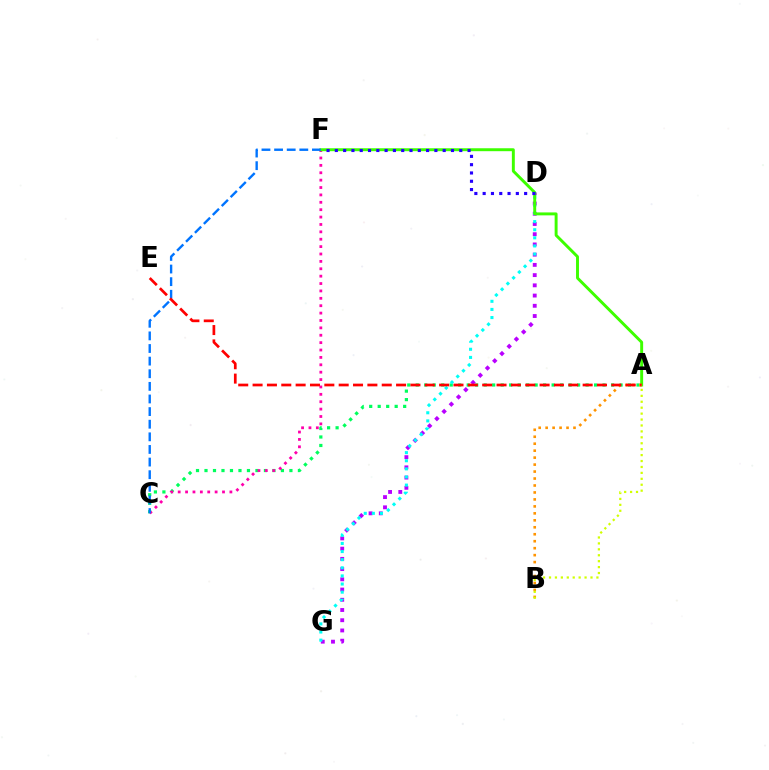{('A', 'C'): [{'color': '#00ff5c', 'line_style': 'dotted', 'thickness': 2.31}], ('D', 'G'): [{'color': '#b900ff', 'line_style': 'dotted', 'thickness': 2.78}, {'color': '#00fff6', 'line_style': 'dotted', 'thickness': 2.21}], ('C', 'F'): [{'color': '#ff00ac', 'line_style': 'dotted', 'thickness': 2.01}, {'color': '#0074ff', 'line_style': 'dashed', 'thickness': 1.71}], ('A', 'F'): [{'color': '#3dff00', 'line_style': 'solid', 'thickness': 2.11}], ('A', 'B'): [{'color': '#ff9400', 'line_style': 'dotted', 'thickness': 1.89}, {'color': '#d1ff00', 'line_style': 'dotted', 'thickness': 1.61}], ('A', 'E'): [{'color': '#ff0000', 'line_style': 'dashed', 'thickness': 1.95}], ('D', 'F'): [{'color': '#2500ff', 'line_style': 'dotted', 'thickness': 2.25}]}